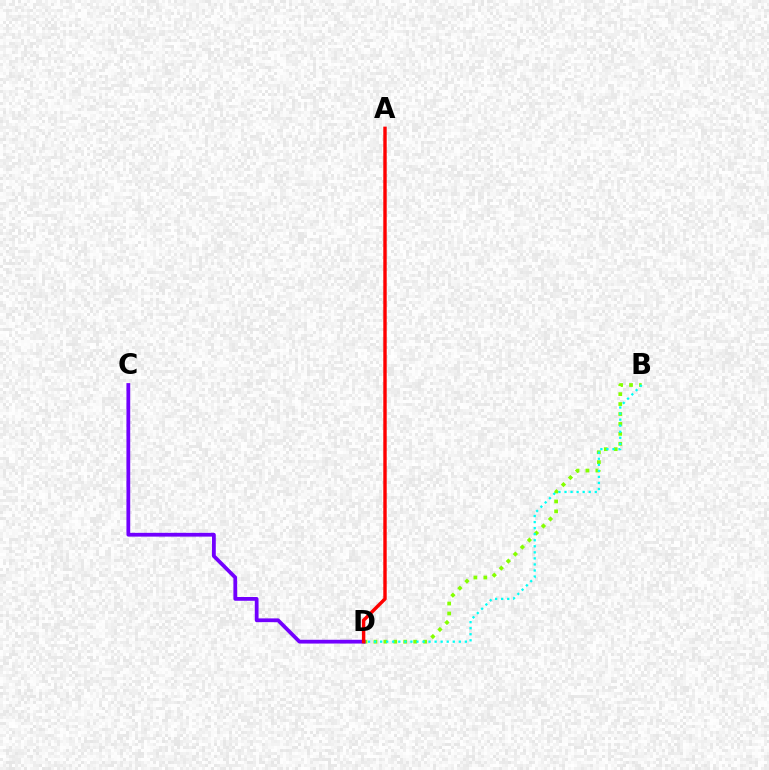{('B', 'D'): [{'color': '#84ff00', 'line_style': 'dotted', 'thickness': 2.7}, {'color': '#00fff6', 'line_style': 'dotted', 'thickness': 1.64}], ('C', 'D'): [{'color': '#7200ff', 'line_style': 'solid', 'thickness': 2.72}], ('A', 'D'): [{'color': '#ff0000', 'line_style': 'solid', 'thickness': 2.46}]}